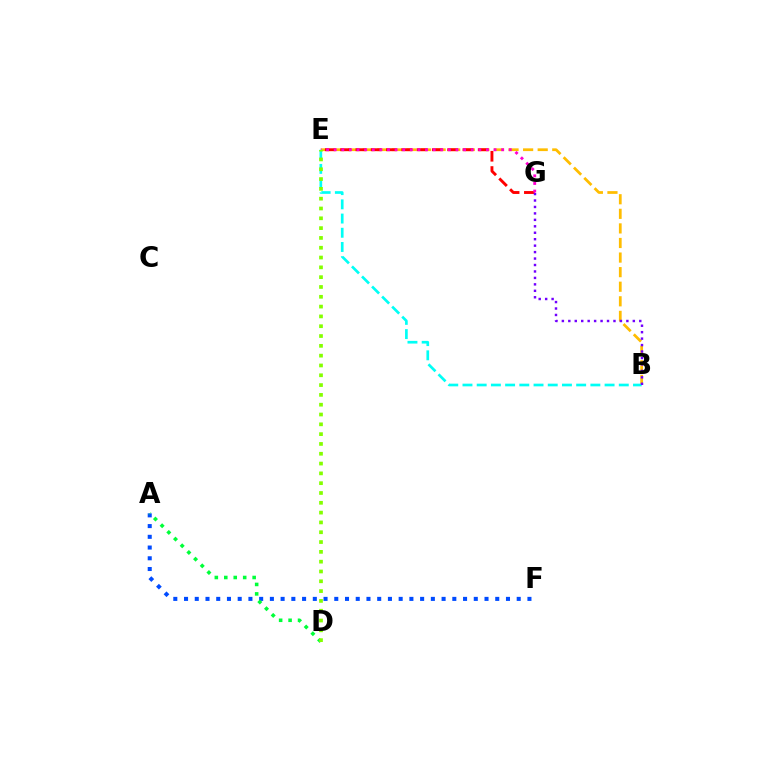{('A', 'F'): [{'color': '#004bff', 'line_style': 'dotted', 'thickness': 2.92}], ('B', 'E'): [{'color': '#ffbd00', 'line_style': 'dashed', 'thickness': 1.98}, {'color': '#00fff6', 'line_style': 'dashed', 'thickness': 1.93}], ('E', 'G'): [{'color': '#ff0000', 'line_style': 'dashed', 'thickness': 2.08}, {'color': '#ff00cf', 'line_style': 'dotted', 'thickness': 2.07}], ('B', 'G'): [{'color': '#7200ff', 'line_style': 'dotted', 'thickness': 1.75}], ('A', 'D'): [{'color': '#00ff39', 'line_style': 'dotted', 'thickness': 2.57}], ('D', 'E'): [{'color': '#84ff00', 'line_style': 'dotted', 'thickness': 2.67}]}